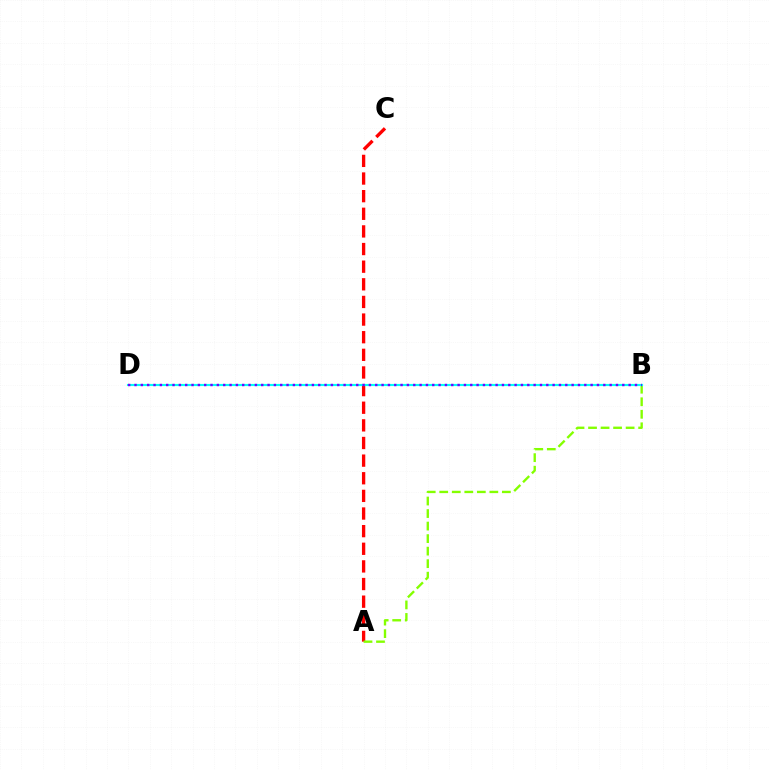{('A', 'C'): [{'color': '#ff0000', 'line_style': 'dashed', 'thickness': 2.4}], ('A', 'B'): [{'color': '#84ff00', 'line_style': 'dashed', 'thickness': 1.7}], ('B', 'D'): [{'color': '#00fff6', 'line_style': 'solid', 'thickness': 1.55}, {'color': '#7200ff', 'line_style': 'dotted', 'thickness': 1.72}]}